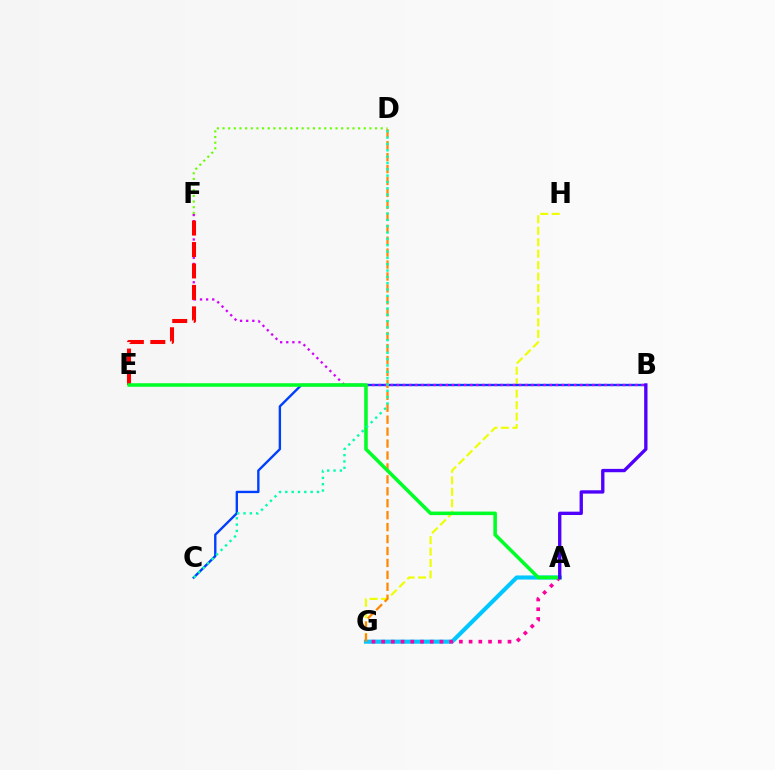{('G', 'H'): [{'color': '#eeff00', 'line_style': 'dashed', 'thickness': 1.56}], ('B', 'C'): [{'color': '#003fff', 'line_style': 'solid', 'thickness': 1.71}], ('A', 'G'): [{'color': '#00c7ff', 'line_style': 'solid', 'thickness': 2.95}, {'color': '#ff00a0', 'line_style': 'dotted', 'thickness': 2.64}], ('B', 'F'): [{'color': '#d600ff', 'line_style': 'dotted', 'thickness': 1.66}], ('D', 'G'): [{'color': '#ff8800', 'line_style': 'dashed', 'thickness': 1.62}], ('E', 'F'): [{'color': '#ff0000', 'line_style': 'dashed', 'thickness': 2.91}], ('A', 'E'): [{'color': '#00ff27', 'line_style': 'solid', 'thickness': 2.55}], ('D', 'F'): [{'color': '#66ff00', 'line_style': 'dotted', 'thickness': 1.54}], ('C', 'D'): [{'color': '#00ffaf', 'line_style': 'dotted', 'thickness': 1.72}], ('A', 'B'): [{'color': '#4f00ff', 'line_style': 'solid', 'thickness': 2.41}]}